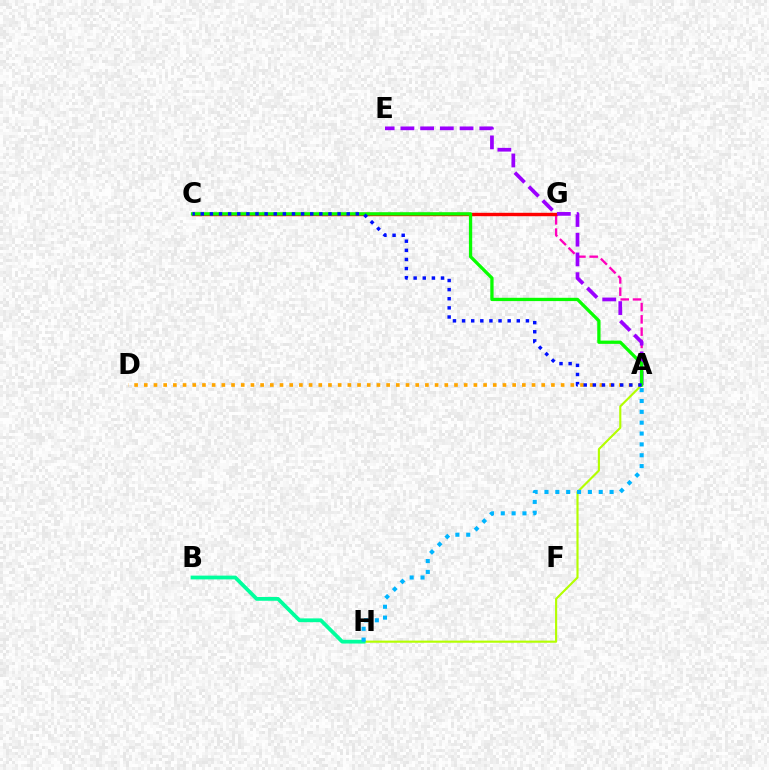{('A', 'H'): [{'color': '#b3ff00', 'line_style': 'solid', 'thickness': 1.54}, {'color': '#00b5ff', 'line_style': 'dotted', 'thickness': 2.95}], ('B', 'H'): [{'color': '#00ff9d', 'line_style': 'solid', 'thickness': 2.71}], ('A', 'G'): [{'color': '#ff00bd', 'line_style': 'dashed', 'thickness': 1.67}], ('C', 'G'): [{'color': '#ff0000', 'line_style': 'solid', 'thickness': 2.45}], ('A', 'D'): [{'color': '#ffa500', 'line_style': 'dotted', 'thickness': 2.63}], ('A', 'E'): [{'color': '#9b00ff', 'line_style': 'dashed', 'thickness': 2.68}], ('A', 'C'): [{'color': '#08ff00', 'line_style': 'solid', 'thickness': 2.36}, {'color': '#0010ff', 'line_style': 'dotted', 'thickness': 2.48}]}